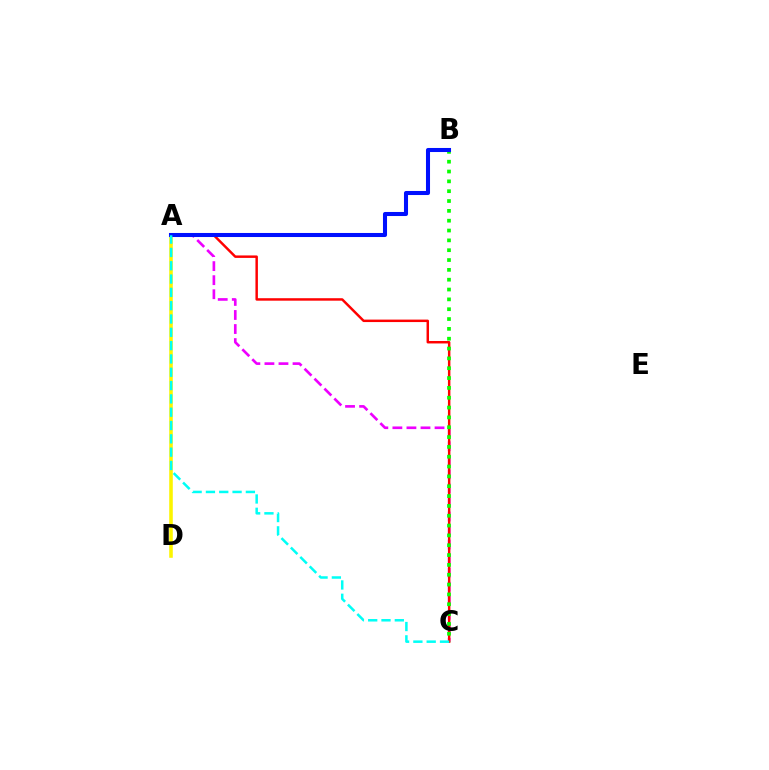{('A', 'C'): [{'color': '#ee00ff', 'line_style': 'dashed', 'thickness': 1.91}, {'color': '#ff0000', 'line_style': 'solid', 'thickness': 1.78}, {'color': '#00fff6', 'line_style': 'dashed', 'thickness': 1.81}], ('A', 'D'): [{'color': '#fcf500', 'line_style': 'solid', 'thickness': 2.57}], ('B', 'C'): [{'color': '#08ff00', 'line_style': 'dotted', 'thickness': 2.67}], ('A', 'B'): [{'color': '#0010ff', 'line_style': 'solid', 'thickness': 2.92}]}